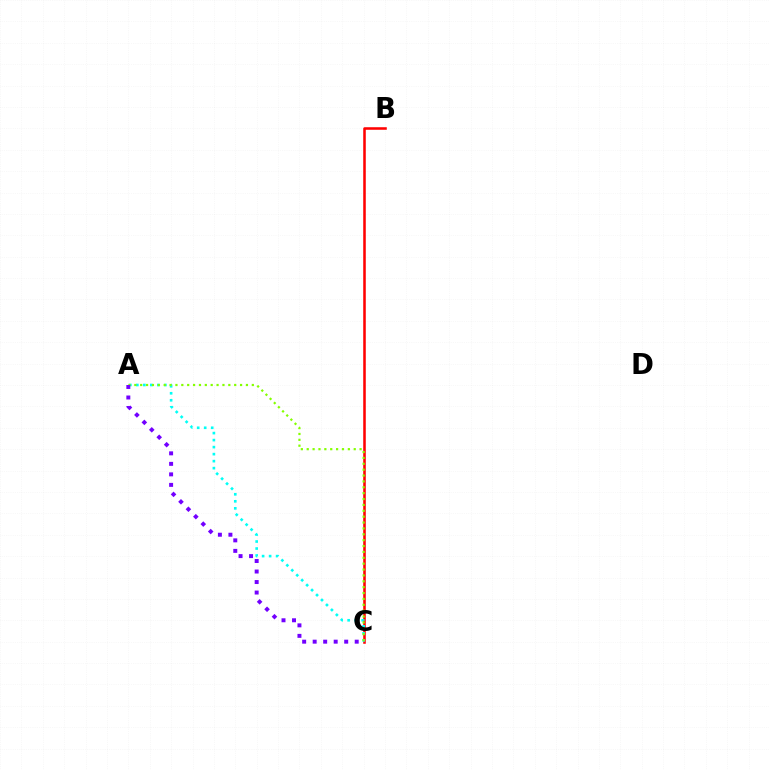{('B', 'C'): [{'color': '#ff0000', 'line_style': 'solid', 'thickness': 1.83}], ('A', 'C'): [{'color': '#00fff6', 'line_style': 'dotted', 'thickness': 1.9}, {'color': '#84ff00', 'line_style': 'dotted', 'thickness': 1.6}, {'color': '#7200ff', 'line_style': 'dotted', 'thickness': 2.86}]}